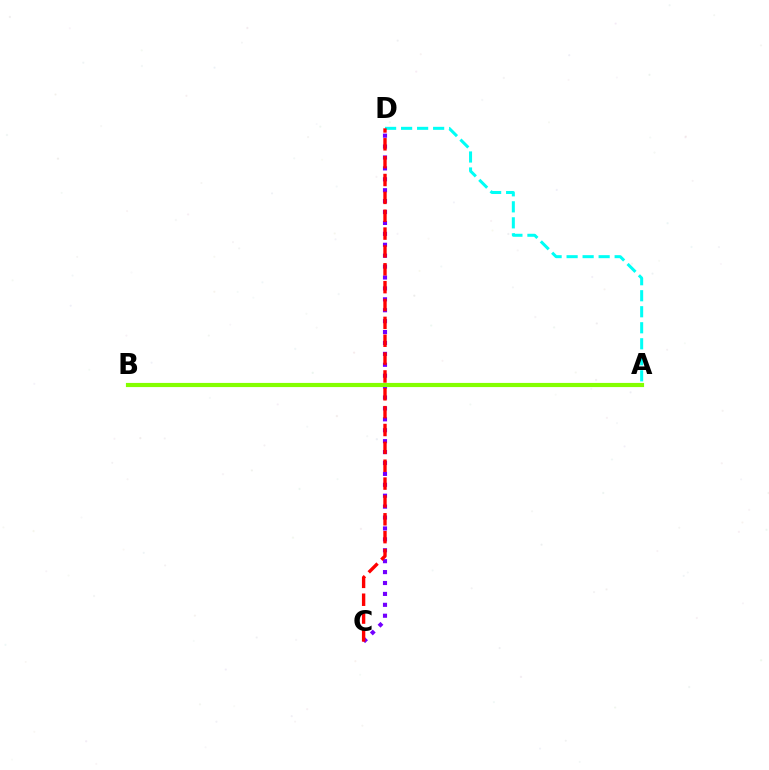{('C', 'D'): [{'color': '#7200ff', 'line_style': 'dotted', 'thickness': 2.96}, {'color': '#ff0000', 'line_style': 'dashed', 'thickness': 2.43}], ('A', 'D'): [{'color': '#00fff6', 'line_style': 'dashed', 'thickness': 2.18}], ('A', 'B'): [{'color': '#84ff00', 'line_style': 'solid', 'thickness': 2.99}]}